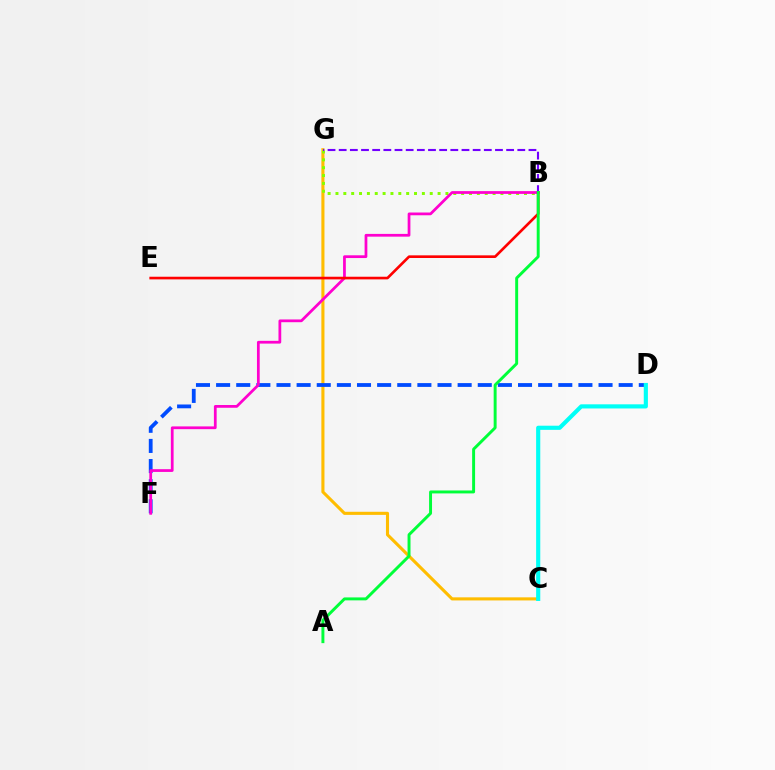{('C', 'G'): [{'color': '#ffbd00', 'line_style': 'solid', 'thickness': 2.23}], ('B', 'G'): [{'color': '#84ff00', 'line_style': 'dotted', 'thickness': 2.13}, {'color': '#7200ff', 'line_style': 'dashed', 'thickness': 1.52}], ('D', 'F'): [{'color': '#004bff', 'line_style': 'dashed', 'thickness': 2.73}], ('B', 'F'): [{'color': '#ff00cf', 'line_style': 'solid', 'thickness': 1.98}], ('B', 'E'): [{'color': '#ff0000', 'line_style': 'solid', 'thickness': 1.9}], ('A', 'B'): [{'color': '#00ff39', 'line_style': 'solid', 'thickness': 2.12}], ('C', 'D'): [{'color': '#00fff6', 'line_style': 'solid', 'thickness': 2.98}]}